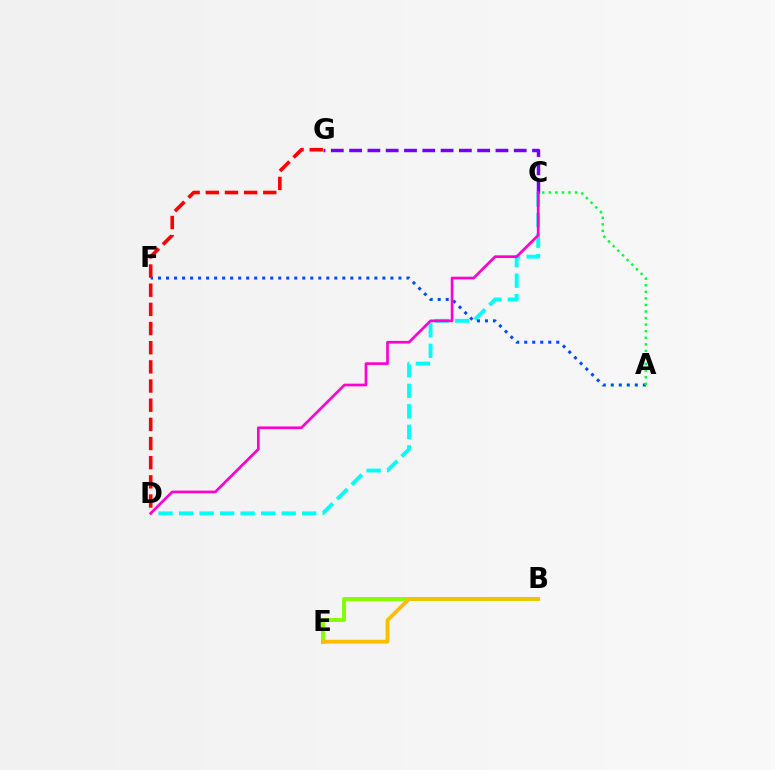{('C', 'D'): [{'color': '#00fff6', 'line_style': 'dashed', 'thickness': 2.79}, {'color': '#ff00cf', 'line_style': 'solid', 'thickness': 1.94}], ('B', 'E'): [{'color': '#84ff00', 'line_style': 'solid', 'thickness': 2.85}, {'color': '#ffbd00', 'line_style': 'solid', 'thickness': 2.75}], ('D', 'G'): [{'color': '#ff0000', 'line_style': 'dashed', 'thickness': 2.6}], ('C', 'G'): [{'color': '#7200ff', 'line_style': 'dashed', 'thickness': 2.49}], ('A', 'F'): [{'color': '#004bff', 'line_style': 'dotted', 'thickness': 2.18}], ('A', 'C'): [{'color': '#00ff39', 'line_style': 'dotted', 'thickness': 1.78}]}